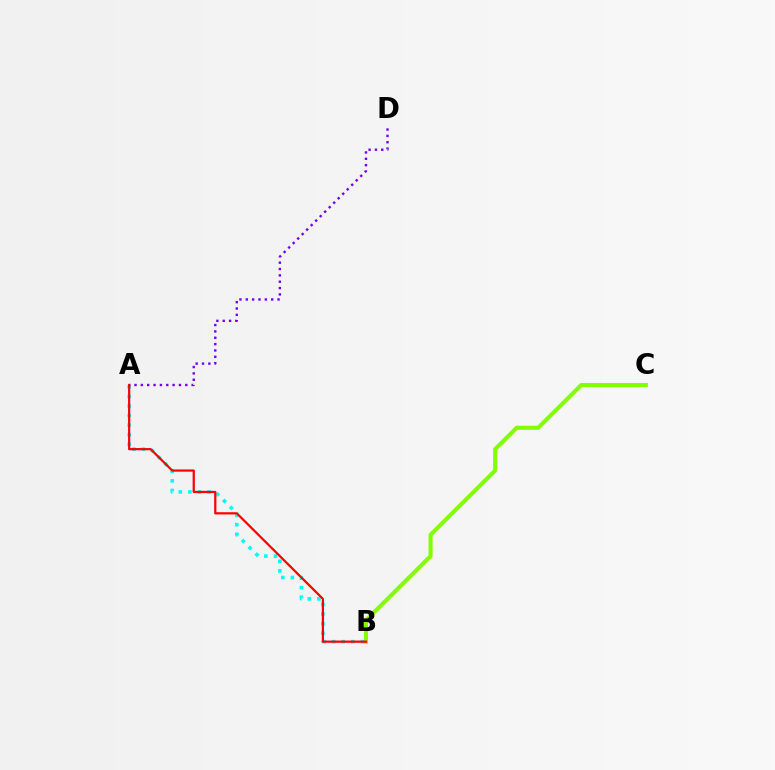{('A', 'B'): [{'color': '#00fff6', 'line_style': 'dotted', 'thickness': 2.6}, {'color': '#ff0000', 'line_style': 'solid', 'thickness': 1.61}], ('B', 'C'): [{'color': '#84ff00', 'line_style': 'solid', 'thickness': 2.94}], ('A', 'D'): [{'color': '#7200ff', 'line_style': 'dotted', 'thickness': 1.73}]}